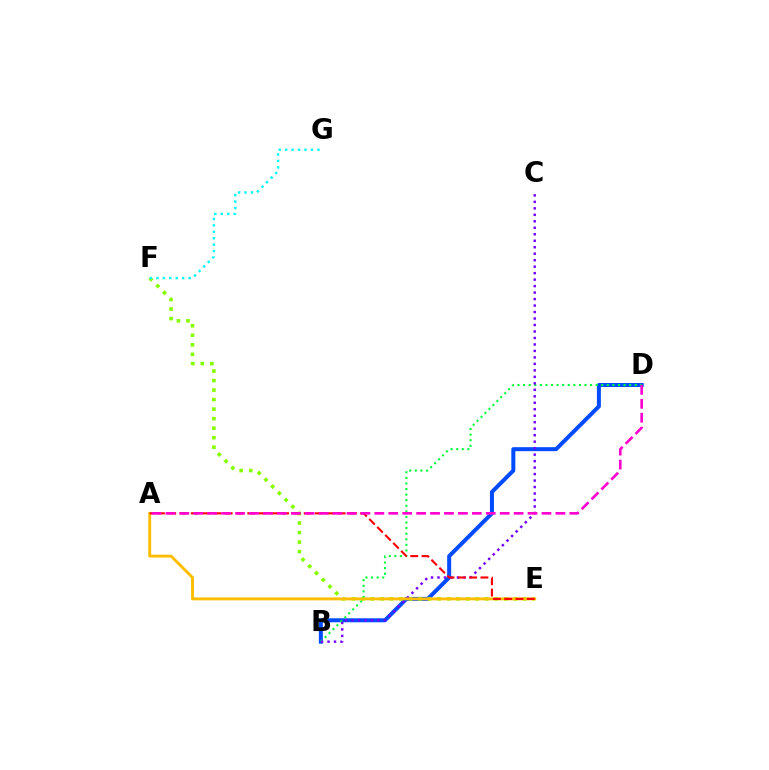{('B', 'D'): [{'color': '#004bff', 'line_style': 'solid', 'thickness': 2.87}, {'color': '#00ff39', 'line_style': 'dotted', 'thickness': 1.52}], ('E', 'F'): [{'color': '#84ff00', 'line_style': 'dotted', 'thickness': 2.59}], ('B', 'C'): [{'color': '#7200ff', 'line_style': 'dotted', 'thickness': 1.76}], ('F', 'G'): [{'color': '#00fff6', 'line_style': 'dotted', 'thickness': 1.75}], ('A', 'E'): [{'color': '#ffbd00', 'line_style': 'solid', 'thickness': 2.08}, {'color': '#ff0000', 'line_style': 'dashed', 'thickness': 1.53}], ('A', 'D'): [{'color': '#ff00cf', 'line_style': 'dashed', 'thickness': 1.89}]}